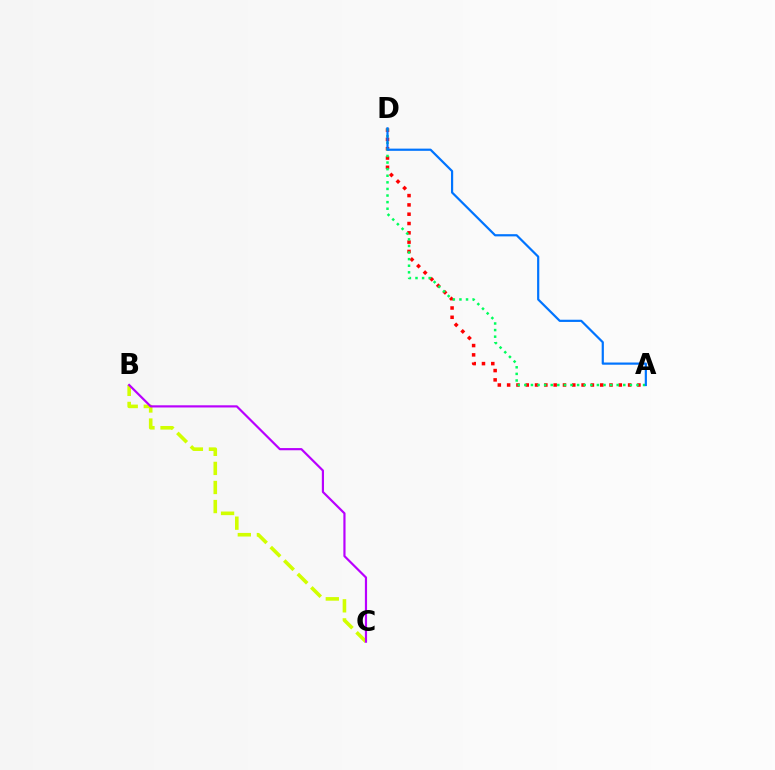{('A', 'D'): [{'color': '#ff0000', 'line_style': 'dotted', 'thickness': 2.53}, {'color': '#00ff5c', 'line_style': 'dotted', 'thickness': 1.79}, {'color': '#0074ff', 'line_style': 'solid', 'thickness': 1.58}], ('B', 'C'): [{'color': '#d1ff00', 'line_style': 'dashed', 'thickness': 2.59}, {'color': '#b900ff', 'line_style': 'solid', 'thickness': 1.57}]}